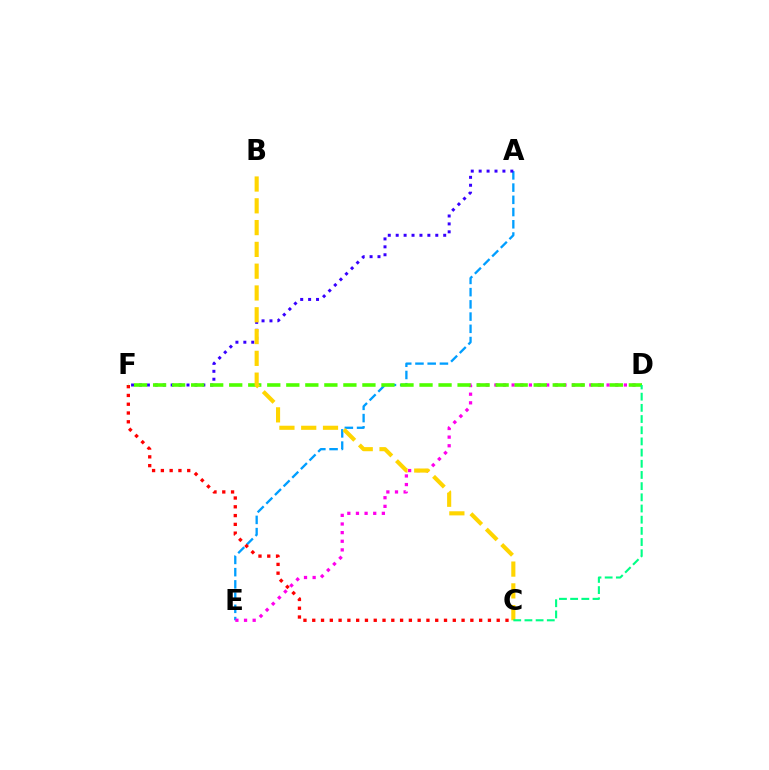{('A', 'E'): [{'color': '#009eff', 'line_style': 'dashed', 'thickness': 1.66}], ('A', 'F'): [{'color': '#3700ff', 'line_style': 'dotted', 'thickness': 2.15}], ('D', 'E'): [{'color': '#ff00ed', 'line_style': 'dotted', 'thickness': 2.35}], ('C', 'F'): [{'color': '#ff0000', 'line_style': 'dotted', 'thickness': 2.39}], ('D', 'F'): [{'color': '#4fff00', 'line_style': 'dashed', 'thickness': 2.59}], ('B', 'C'): [{'color': '#ffd500', 'line_style': 'dashed', 'thickness': 2.96}], ('C', 'D'): [{'color': '#00ff86', 'line_style': 'dashed', 'thickness': 1.52}]}